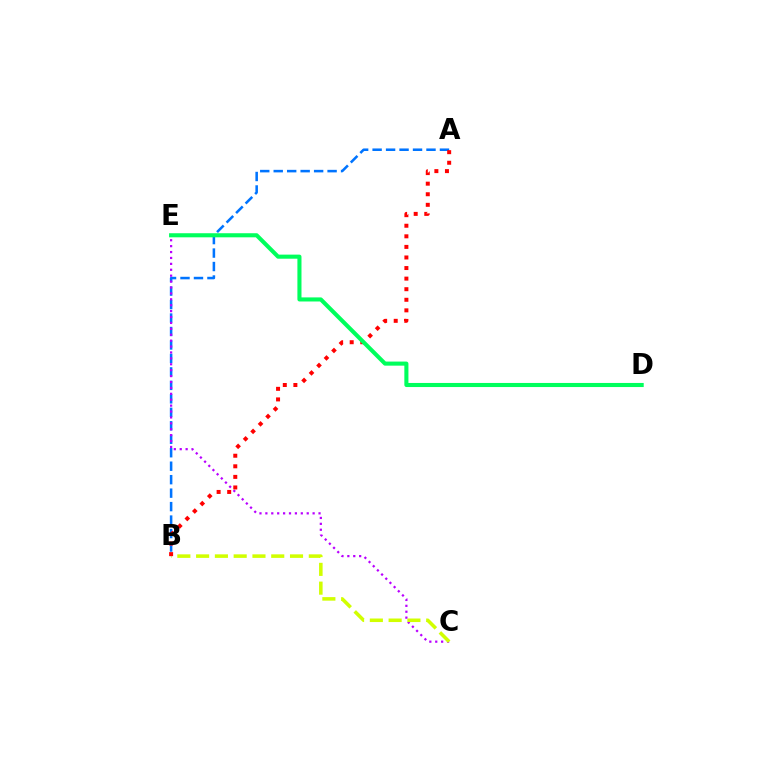{('A', 'B'): [{'color': '#0074ff', 'line_style': 'dashed', 'thickness': 1.83}, {'color': '#ff0000', 'line_style': 'dotted', 'thickness': 2.87}], ('C', 'E'): [{'color': '#b900ff', 'line_style': 'dotted', 'thickness': 1.6}], ('B', 'C'): [{'color': '#d1ff00', 'line_style': 'dashed', 'thickness': 2.55}], ('D', 'E'): [{'color': '#00ff5c', 'line_style': 'solid', 'thickness': 2.94}]}